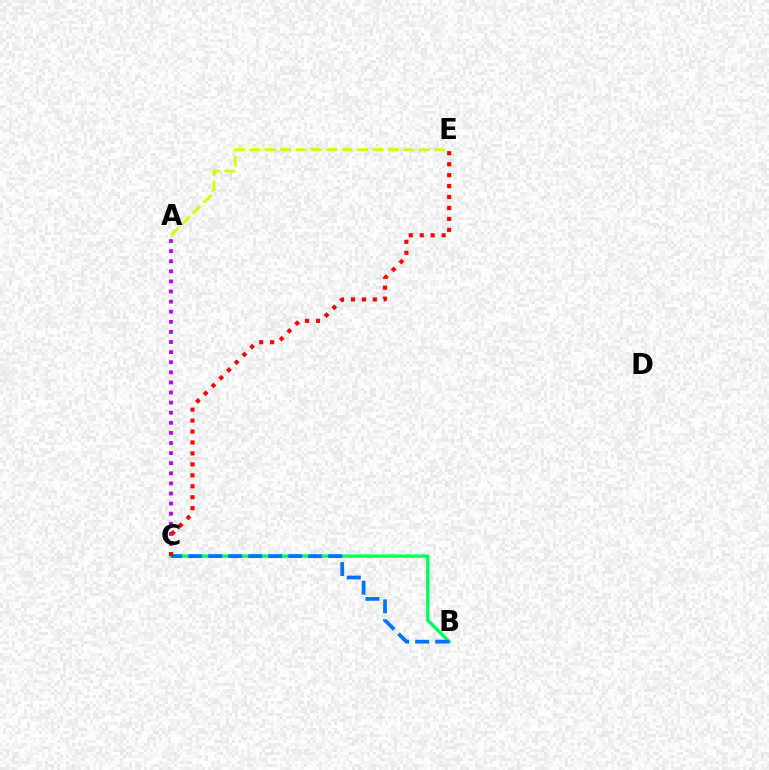{('A', 'C'): [{'color': '#b900ff', 'line_style': 'dotted', 'thickness': 2.74}], ('A', 'E'): [{'color': '#d1ff00', 'line_style': 'dashed', 'thickness': 2.09}], ('B', 'C'): [{'color': '#00ff5c', 'line_style': 'solid', 'thickness': 2.41}, {'color': '#0074ff', 'line_style': 'dashed', 'thickness': 2.72}], ('C', 'E'): [{'color': '#ff0000', 'line_style': 'dotted', 'thickness': 2.97}]}